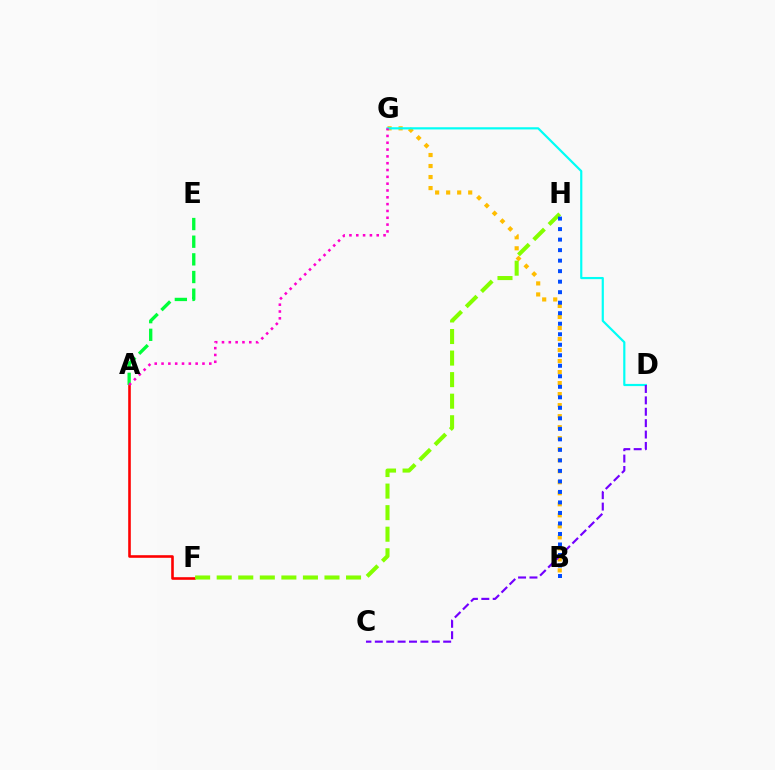{('B', 'G'): [{'color': '#ffbd00', 'line_style': 'dotted', 'thickness': 2.99}], ('D', 'G'): [{'color': '#00fff6', 'line_style': 'solid', 'thickness': 1.57}], ('A', 'F'): [{'color': '#ff0000', 'line_style': 'solid', 'thickness': 1.87}], ('F', 'H'): [{'color': '#84ff00', 'line_style': 'dashed', 'thickness': 2.93}], ('A', 'E'): [{'color': '#00ff39', 'line_style': 'dashed', 'thickness': 2.4}], ('C', 'D'): [{'color': '#7200ff', 'line_style': 'dashed', 'thickness': 1.55}], ('B', 'H'): [{'color': '#004bff', 'line_style': 'dotted', 'thickness': 2.86}], ('A', 'G'): [{'color': '#ff00cf', 'line_style': 'dotted', 'thickness': 1.85}]}